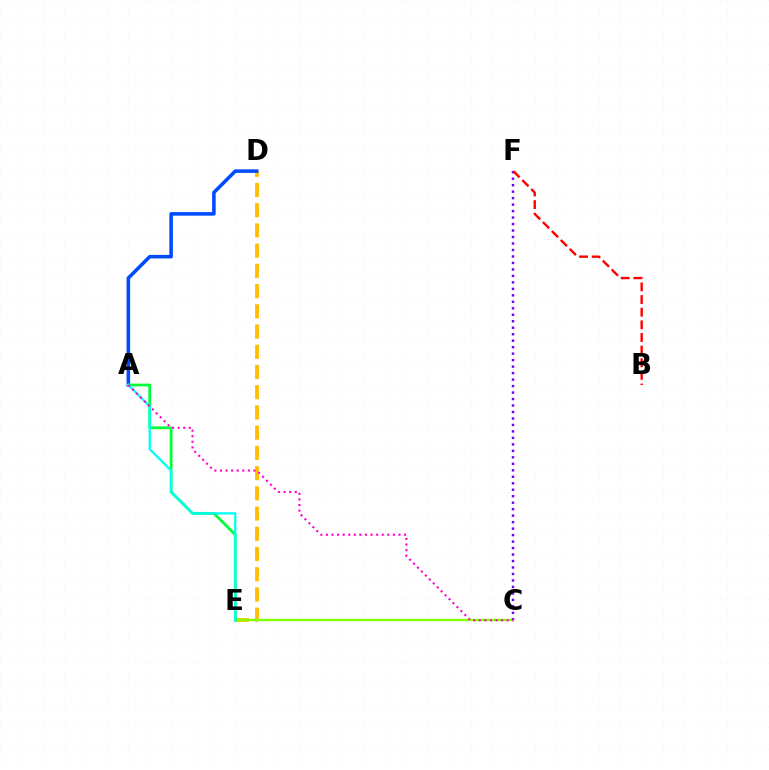{('D', 'E'): [{'color': '#ffbd00', 'line_style': 'dashed', 'thickness': 2.75}], ('C', 'E'): [{'color': '#84ff00', 'line_style': 'solid', 'thickness': 1.68}], ('A', 'D'): [{'color': '#004bff', 'line_style': 'solid', 'thickness': 2.56}], ('A', 'E'): [{'color': '#00ff39', 'line_style': 'solid', 'thickness': 2.0}, {'color': '#00fff6', 'line_style': 'solid', 'thickness': 1.65}], ('C', 'F'): [{'color': '#7200ff', 'line_style': 'dotted', 'thickness': 1.76}], ('B', 'F'): [{'color': '#ff0000', 'line_style': 'dashed', 'thickness': 1.72}], ('A', 'C'): [{'color': '#ff00cf', 'line_style': 'dotted', 'thickness': 1.52}]}